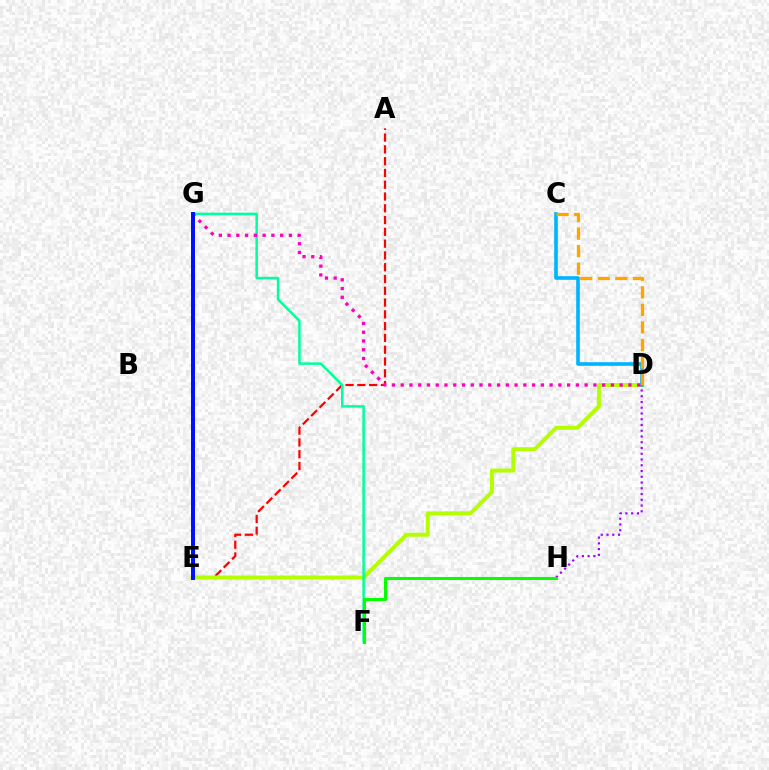{('A', 'E'): [{'color': '#ff0000', 'line_style': 'dashed', 'thickness': 1.6}], ('D', 'E'): [{'color': '#b3ff00', 'line_style': 'solid', 'thickness': 2.85}], ('C', 'D'): [{'color': '#00b5ff', 'line_style': 'solid', 'thickness': 2.62}, {'color': '#ffa500', 'line_style': 'dashed', 'thickness': 2.38}], ('D', 'H'): [{'color': '#9b00ff', 'line_style': 'dotted', 'thickness': 1.56}], ('F', 'G'): [{'color': '#00ff9d', 'line_style': 'solid', 'thickness': 1.8}], ('D', 'G'): [{'color': '#ff00bd', 'line_style': 'dotted', 'thickness': 2.38}], ('F', 'H'): [{'color': '#08ff00', 'line_style': 'solid', 'thickness': 2.19}], ('E', 'G'): [{'color': '#0010ff', 'line_style': 'solid', 'thickness': 2.87}]}